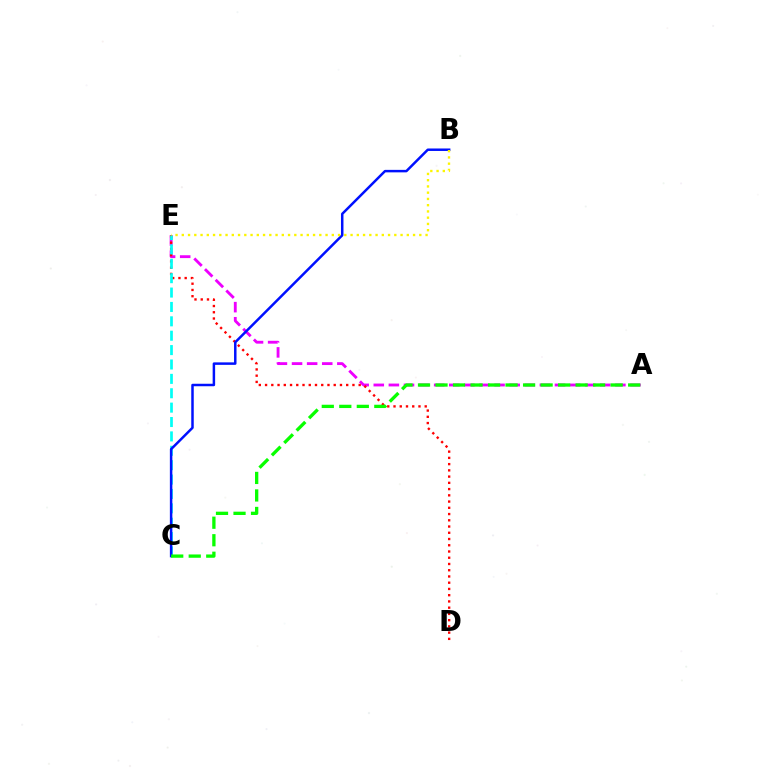{('A', 'E'): [{'color': '#ee00ff', 'line_style': 'dashed', 'thickness': 2.05}], ('D', 'E'): [{'color': '#ff0000', 'line_style': 'dotted', 'thickness': 1.7}], ('C', 'E'): [{'color': '#00fff6', 'line_style': 'dashed', 'thickness': 1.95}], ('B', 'C'): [{'color': '#0010ff', 'line_style': 'solid', 'thickness': 1.79}], ('B', 'E'): [{'color': '#fcf500', 'line_style': 'dotted', 'thickness': 1.7}], ('A', 'C'): [{'color': '#08ff00', 'line_style': 'dashed', 'thickness': 2.38}]}